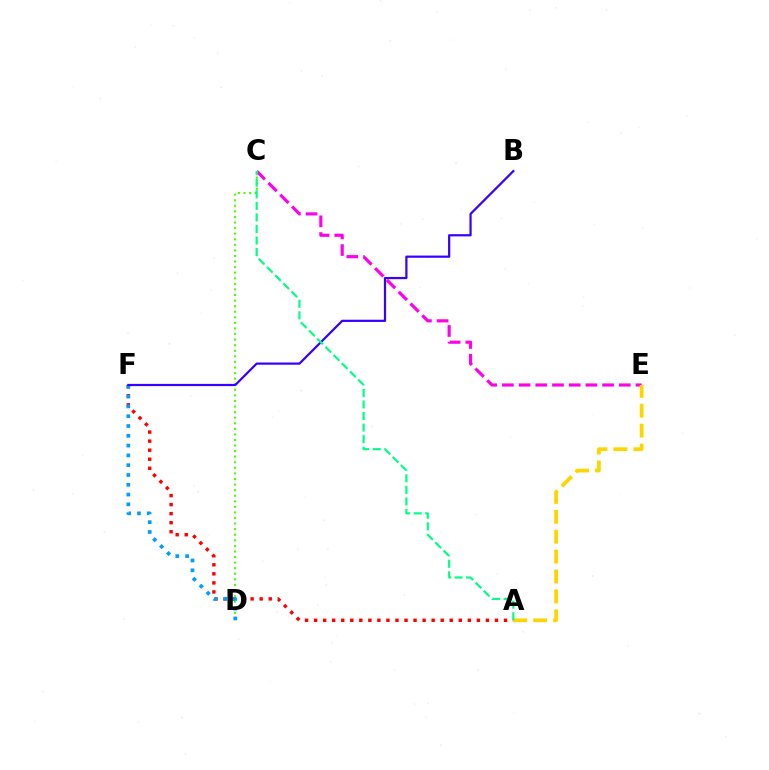{('C', 'E'): [{'color': '#ff00ed', 'line_style': 'dashed', 'thickness': 2.27}], ('A', 'F'): [{'color': '#ff0000', 'line_style': 'dotted', 'thickness': 2.46}], ('C', 'D'): [{'color': '#4fff00', 'line_style': 'dotted', 'thickness': 1.51}], ('D', 'F'): [{'color': '#009eff', 'line_style': 'dotted', 'thickness': 2.66}], ('A', 'E'): [{'color': '#ffd500', 'line_style': 'dashed', 'thickness': 2.7}], ('B', 'F'): [{'color': '#3700ff', 'line_style': 'solid', 'thickness': 1.6}], ('A', 'C'): [{'color': '#00ff86', 'line_style': 'dashed', 'thickness': 1.57}]}